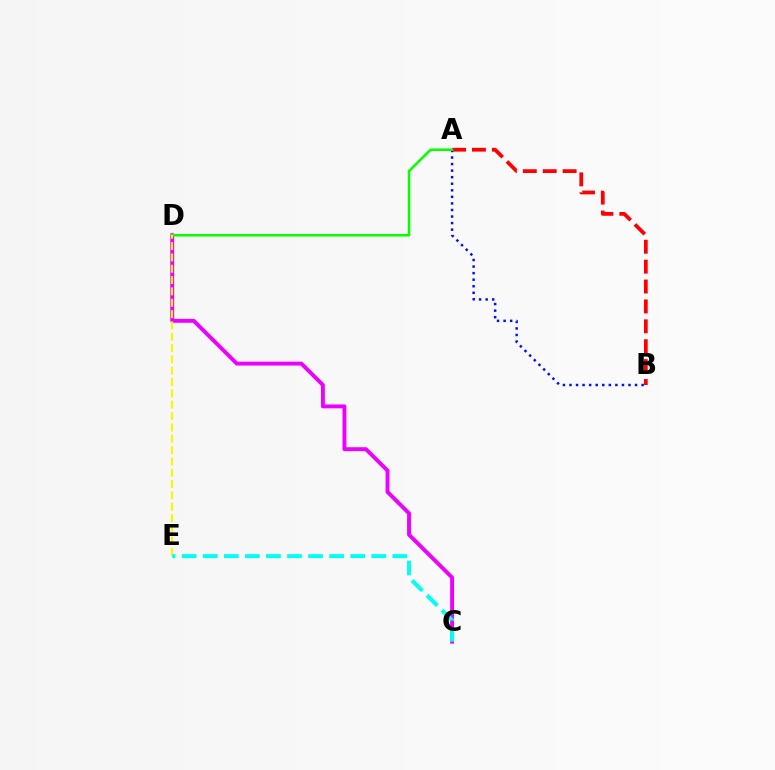{('A', 'B'): [{'color': '#ff0000', 'line_style': 'dashed', 'thickness': 2.7}, {'color': '#0010ff', 'line_style': 'dotted', 'thickness': 1.78}], ('C', 'D'): [{'color': '#ee00ff', 'line_style': 'solid', 'thickness': 2.81}], ('A', 'D'): [{'color': '#08ff00', 'line_style': 'solid', 'thickness': 1.83}], ('D', 'E'): [{'color': '#fcf500', 'line_style': 'dashed', 'thickness': 1.54}], ('C', 'E'): [{'color': '#00fff6', 'line_style': 'dashed', 'thickness': 2.86}]}